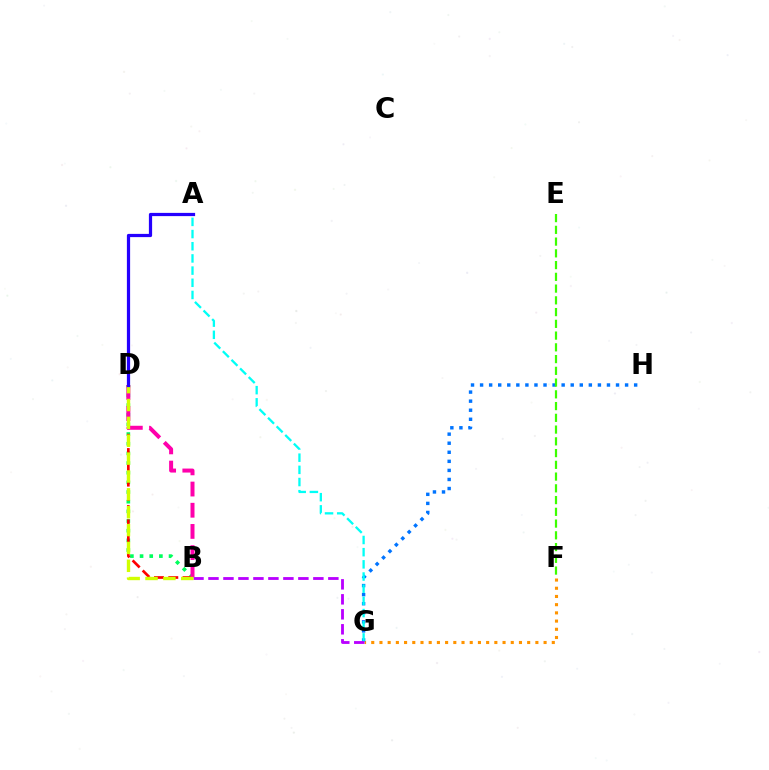{('B', 'D'): [{'color': '#00ff5c', 'line_style': 'dotted', 'thickness': 2.63}, {'color': '#ff0000', 'line_style': 'dashed', 'thickness': 1.94}, {'color': '#ff00ac', 'line_style': 'dashed', 'thickness': 2.88}, {'color': '#d1ff00', 'line_style': 'dashed', 'thickness': 2.43}], ('F', 'G'): [{'color': '#ff9400', 'line_style': 'dotted', 'thickness': 2.23}], ('G', 'H'): [{'color': '#0074ff', 'line_style': 'dotted', 'thickness': 2.46}], ('E', 'F'): [{'color': '#3dff00', 'line_style': 'dashed', 'thickness': 1.6}], ('A', 'G'): [{'color': '#00fff6', 'line_style': 'dashed', 'thickness': 1.65}], ('B', 'G'): [{'color': '#b900ff', 'line_style': 'dashed', 'thickness': 2.04}], ('A', 'D'): [{'color': '#2500ff', 'line_style': 'solid', 'thickness': 2.32}]}